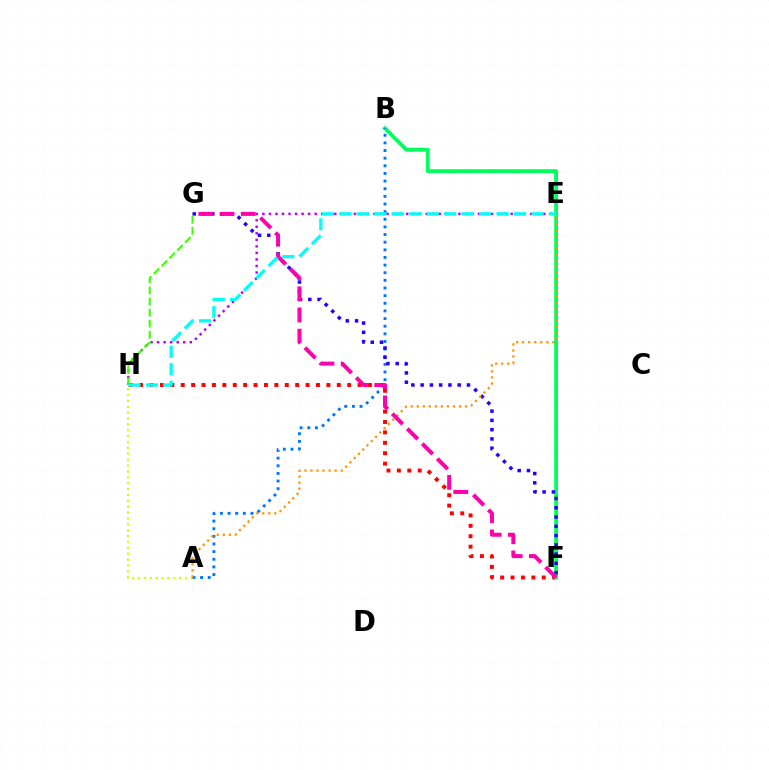{('F', 'H'): [{'color': '#ff0000', 'line_style': 'dotted', 'thickness': 2.83}], ('A', 'H'): [{'color': '#d1ff00', 'line_style': 'dotted', 'thickness': 1.6}], ('B', 'F'): [{'color': '#00ff5c', 'line_style': 'solid', 'thickness': 2.76}], ('A', 'B'): [{'color': '#0074ff', 'line_style': 'dotted', 'thickness': 2.08}], ('E', 'H'): [{'color': '#b900ff', 'line_style': 'dotted', 'thickness': 1.78}, {'color': '#00fff6', 'line_style': 'dashed', 'thickness': 2.37}], ('G', 'H'): [{'color': '#3dff00', 'line_style': 'dashed', 'thickness': 1.5}], ('F', 'G'): [{'color': '#2500ff', 'line_style': 'dotted', 'thickness': 2.52}, {'color': '#ff00ac', 'line_style': 'dashed', 'thickness': 2.88}], ('A', 'E'): [{'color': '#ff9400', 'line_style': 'dotted', 'thickness': 1.64}]}